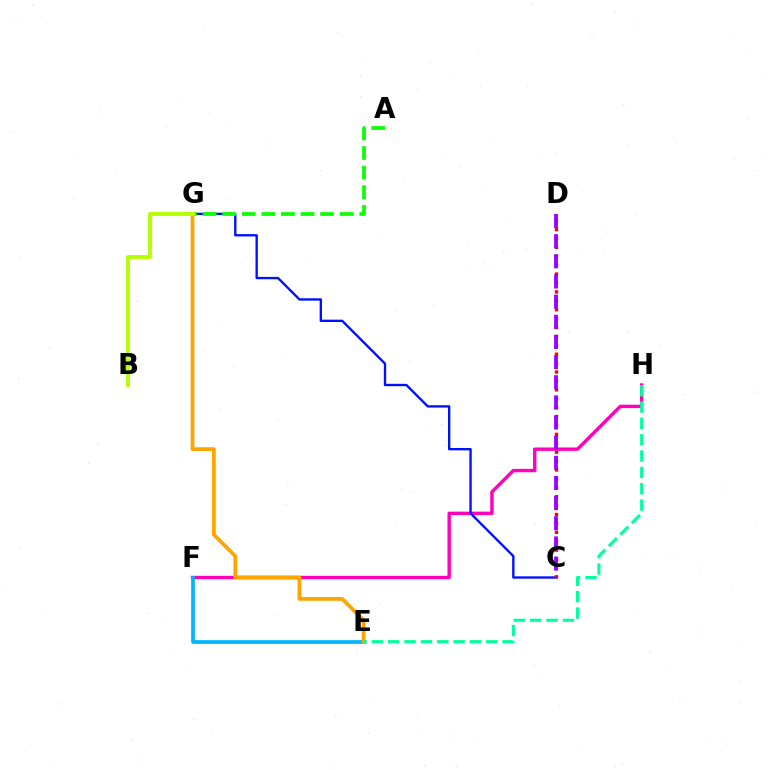{('F', 'H'): [{'color': '#ff00bd', 'line_style': 'solid', 'thickness': 2.44}], ('C', 'G'): [{'color': '#0010ff', 'line_style': 'solid', 'thickness': 1.7}], ('E', 'F'): [{'color': '#00b5ff', 'line_style': 'solid', 'thickness': 2.66}], ('C', 'D'): [{'color': '#ff0000', 'line_style': 'dotted', 'thickness': 2.42}, {'color': '#9b00ff', 'line_style': 'dashed', 'thickness': 2.74}], ('A', 'G'): [{'color': '#08ff00', 'line_style': 'dashed', 'thickness': 2.66}], ('E', 'G'): [{'color': '#ffa500', 'line_style': 'solid', 'thickness': 2.72}], ('B', 'G'): [{'color': '#b3ff00', 'line_style': 'solid', 'thickness': 2.8}], ('E', 'H'): [{'color': '#00ff9d', 'line_style': 'dashed', 'thickness': 2.22}]}